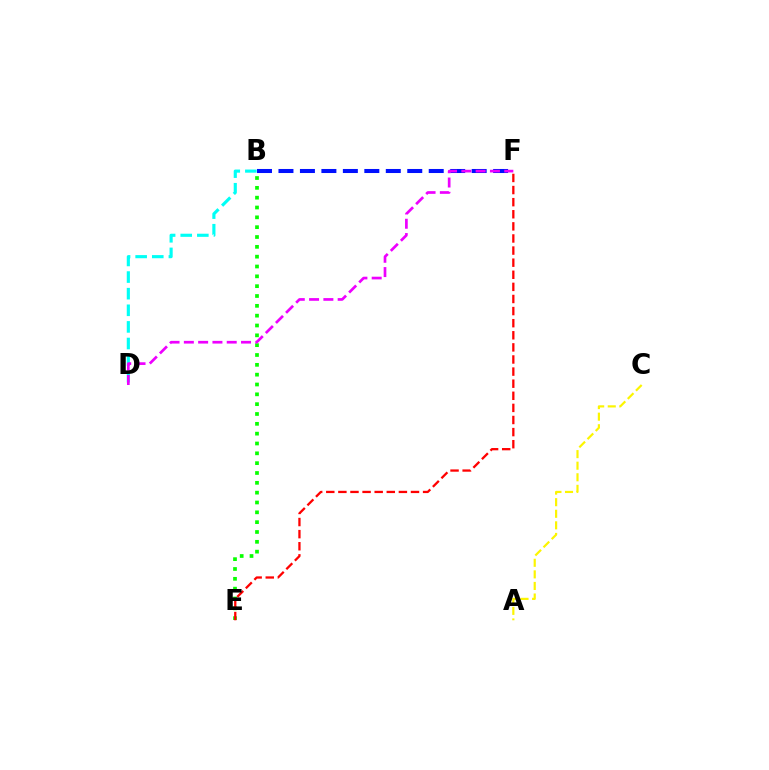{('A', 'C'): [{'color': '#fcf500', 'line_style': 'dashed', 'thickness': 1.57}], ('B', 'F'): [{'color': '#0010ff', 'line_style': 'dashed', 'thickness': 2.92}], ('B', 'E'): [{'color': '#08ff00', 'line_style': 'dotted', 'thickness': 2.67}], ('B', 'D'): [{'color': '#00fff6', 'line_style': 'dashed', 'thickness': 2.26}], ('E', 'F'): [{'color': '#ff0000', 'line_style': 'dashed', 'thickness': 1.64}], ('D', 'F'): [{'color': '#ee00ff', 'line_style': 'dashed', 'thickness': 1.94}]}